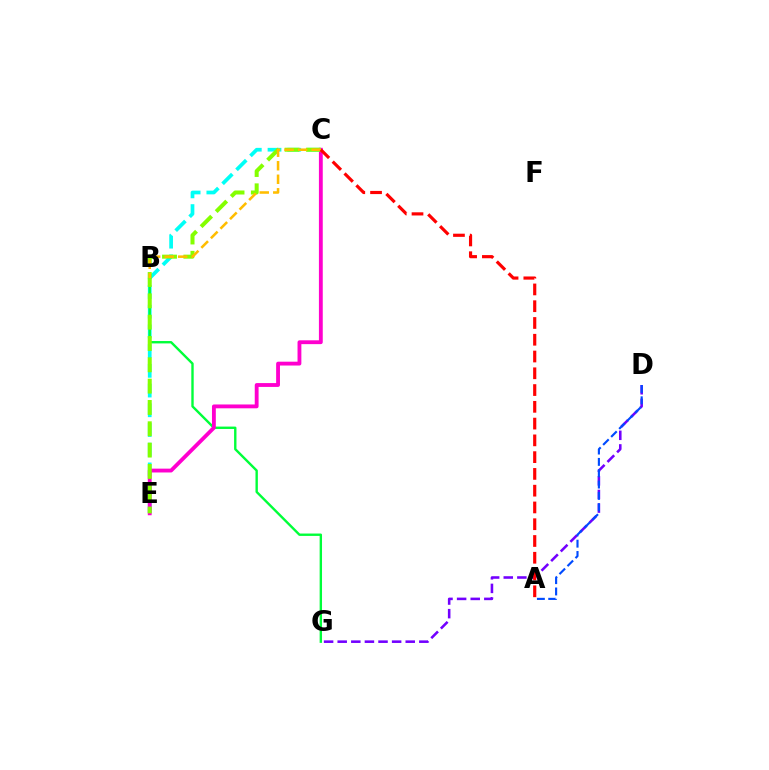{('C', 'E'): [{'color': '#00fff6', 'line_style': 'dashed', 'thickness': 2.68}, {'color': '#ff00cf', 'line_style': 'solid', 'thickness': 2.76}, {'color': '#84ff00', 'line_style': 'dashed', 'thickness': 2.9}], ('D', 'G'): [{'color': '#7200ff', 'line_style': 'dashed', 'thickness': 1.85}], ('A', 'D'): [{'color': '#004bff', 'line_style': 'dashed', 'thickness': 1.54}], ('B', 'G'): [{'color': '#00ff39', 'line_style': 'solid', 'thickness': 1.72}], ('B', 'C'): [{'color': '#ffbd00', 'line_style': 'dashed', 'thickness': 1.84}], ('A', 'C'): [{'color': '#ff0000', 'line_style': 'dashed', 'thickness': 2.28}]}